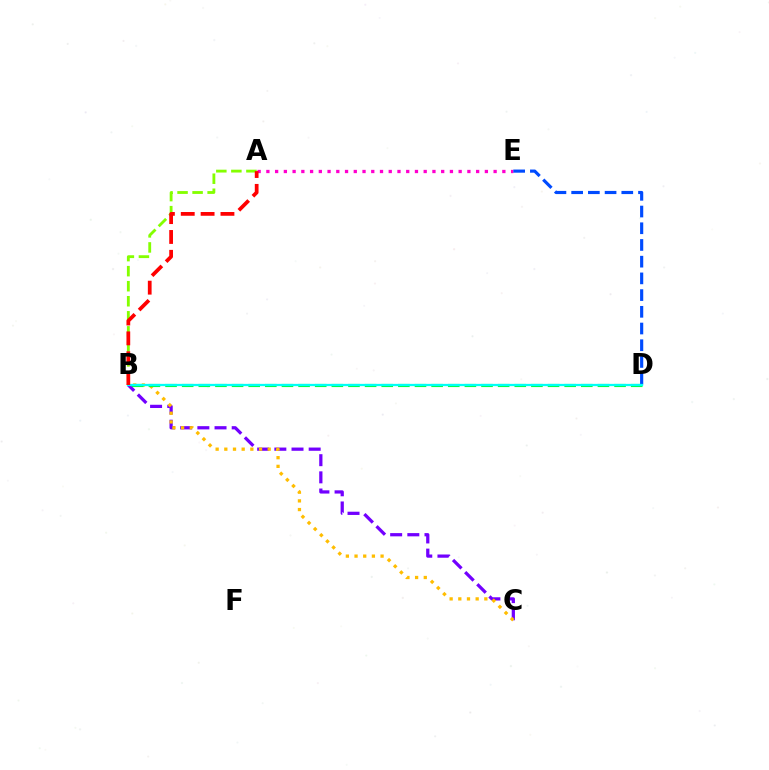{('A', 'E'): [{'color': '#ff00cf', 'line_style': 'dotted', 'thickness': 2.37}], ('B', 'C'): [{'color': '#7200ff', 'line_style': 'dashed', 'thickness': 2.33}, {'color': '#ffbd00', 'line_style': 'dotted', 'thickness': 2.36}], ('B', 'D'): [{'color': '#00ff39', 'line_style': 'dashed', 'thickness': 2.26}, {'color': '#00fff6', 'line_style': 'solid', 'thickness': 1.63}], ('D', 'E'): [{'color': '#004bff', 'line_style': 'dashed', 'thickness': 2.27}], ('A', 'B'): [{'color': '#84ff00', 'line_style': 'dashed', 'thickness': 2.04}, {'color': '#ff0000', 'line_style': 'dashed', 'thickness': 2.7}]}